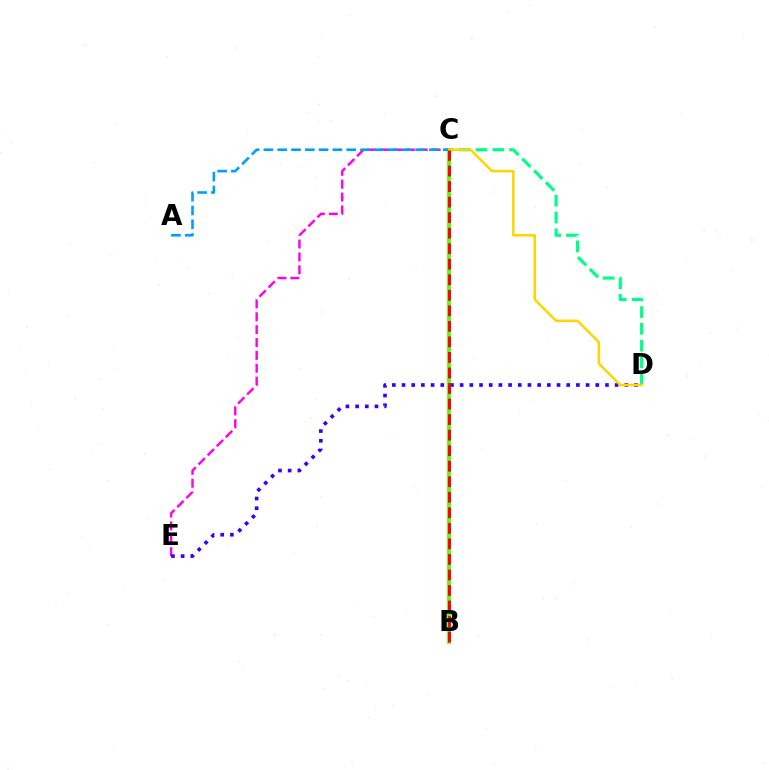{('C', 'D'): [{'color': '#00ff86', 'line_style': 'dashed', 'thickness': 2.28}, {'color': '#ffd500', 'line_style': 'solid', 'thickness': 1.8}], ('C', 'E'): [{'color': '#ff00ed', 'line_style': 'dashed', 'thickness': 1.75}], ('D', 'E'): [{'color': '#3700ff', 'line_style': 'dotted', 'thickness': 2.63}], ('B', 'C'): [{'color': '#4fff00', 'line_style': 'solid', 'thickness': 2.68}, {'color': '#ff0000', 'line_style': 'dashed', 'thickness': 2.11}], ('A', 'C'): [{'color': '#009eff', 'line_style': 'dashed', 'thickness': 1.87}]}